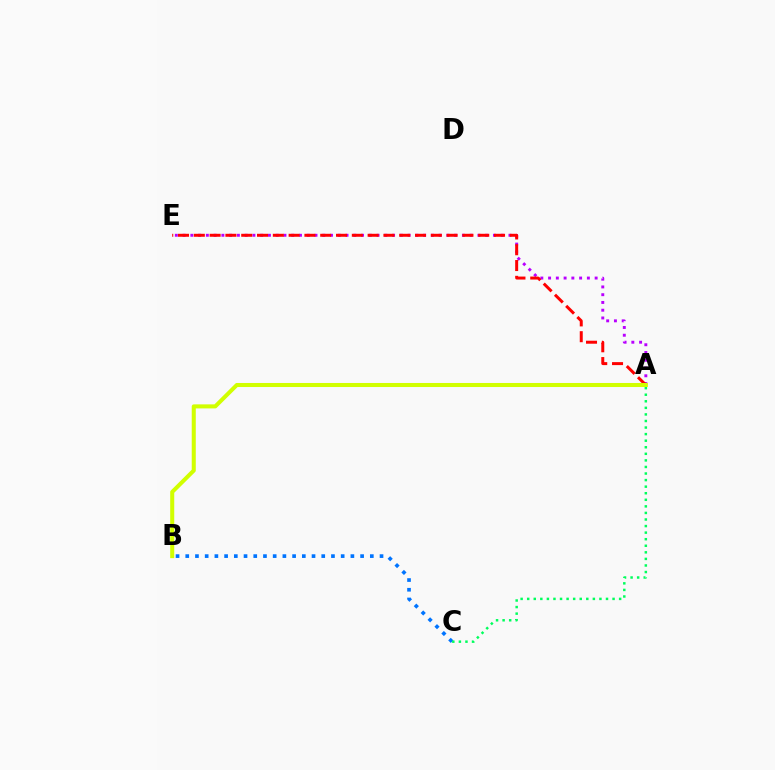{('B', 'C'): [{'color': '#0074ff', 'line_style': 'dotted', 'thickness': 2.64}], ('A', 'E'): [{'color': '#b900ff', 'line_style': 'dotted', 'thickness': 2.11}, {'color': '#ff0000', 'line_style': 'dashed', 'thickness': 2.15}], ('A', 'C'): [{'color': '#00ff5c', 'line_style': 'dotted', 'thickness': 1.78}], ('A', 'B'): [{'color': '#d1ff00', 'line_style': 'solid', 'thickness': 2.91}]}